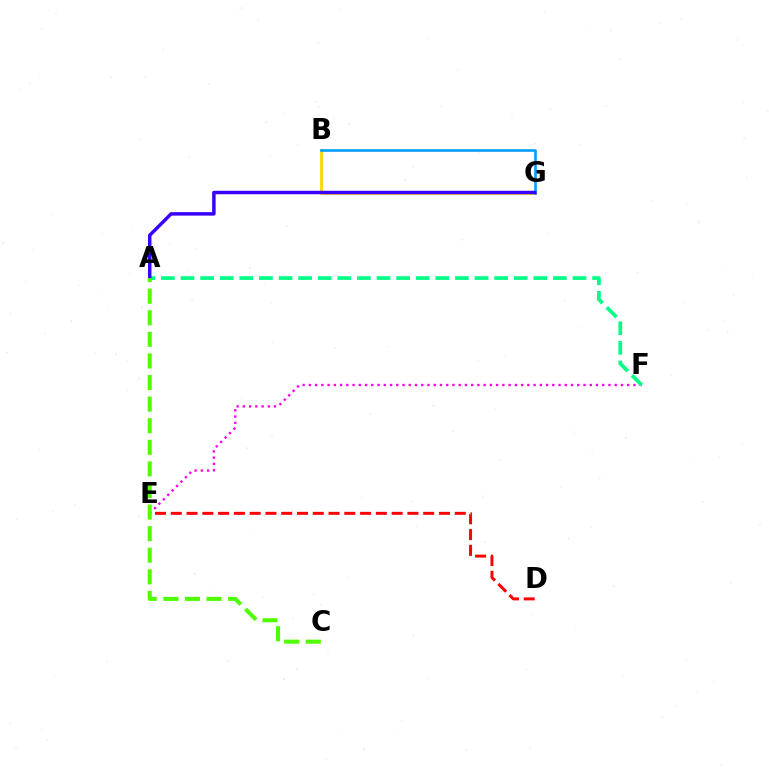{('B', 'G'): [{'color': '#ffd500', 'line_style': 'solid', 'thickness': 1.98}, {'color': '#009eff', 'line_style': 'solid', 'thickness': 1.89}], ('E', 'F'): [{'color': '#ff00ed', 'line_style': 'dotted', 'thickness': 1.7}], ('A', 'F'): [{'color': '#00ff86', 'line_style': 'dashed', 'thickness': 2.66}], ('D', 'E'): [{'color': '#ff0000', 'line_style': 'dashed', 'thickness': 2.14}], ('A', 'G'): [{'color': '#3700ff', 'line_style': 'solid', 'thickness': 2.5}], ('A', 'C'): [{'color': '#4fff00', 'line_style': 'dashed', 'thickness': 2.93}]}